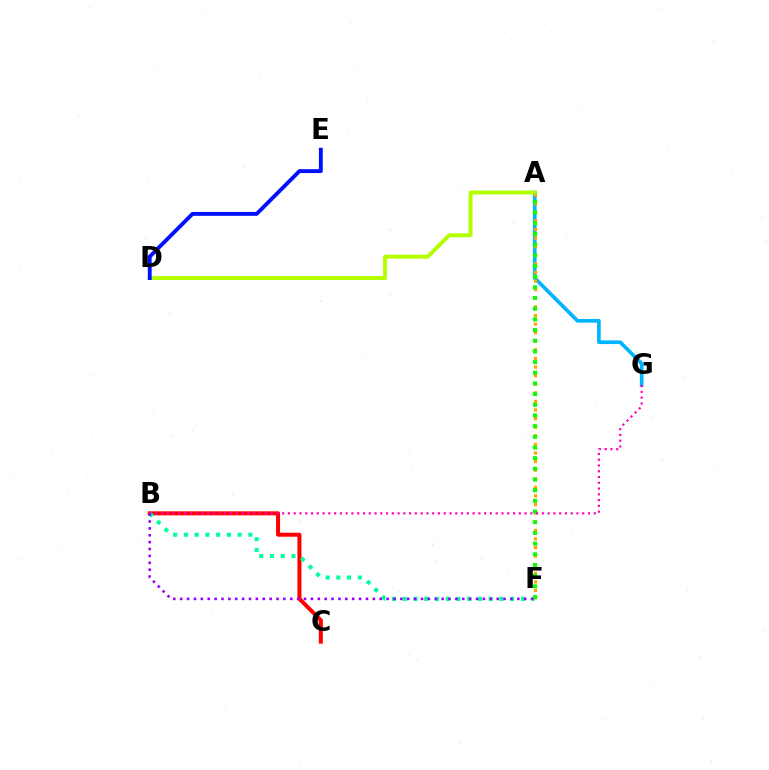{('A', 'G'): [{'color': '#00b5ff', 'line_style': 'solid', 'thickness': 2.64}], ('B', 'C'): [{'color': '#ff0000', 'line_style': 'solid', 'thickness': 2.88}], ('A', 'F'): [{'color': '#ffa500', 'line_style': 'dotted', 'thickness': 2.34}, {'color': '#08ff00', 'line_style': 'dotted', 'thickness': 2.9}], ('A', 'D'): [{'color': '#b3ff00', 'line_style': 'solid', 'thickness': 2.84}], ('B', 'F'): [{'color': '#00ff9d', 'line_style': 'dotted', 'thickness': 2.92}, {'color': '#9b00ff', 'line_style': 'dotted', 'thickness': 1.87}], ('B', 'G'): [{'color': '#ff00bd', 'line_style': 'dotted', 'thickness': 1.57}], ('D', 'E'): [{'color': '#0010ff', 'line_style': 'solid', 'thickness': 2.79}]}